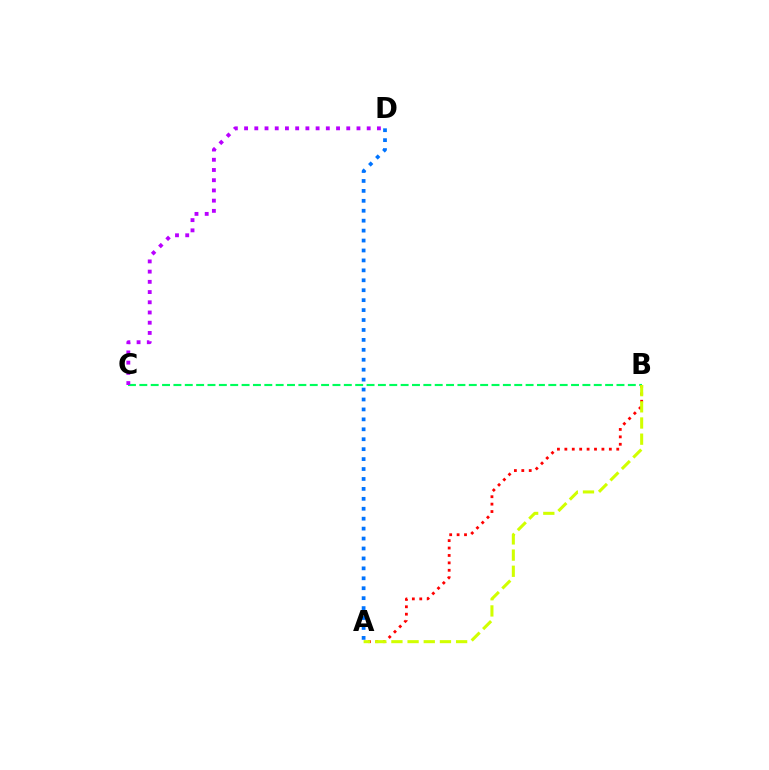{('B', 'C'): [{'color': '#00ff5c', 'line_style': 'dashed', 'thickness': 1.54}], ('A', 'B'): [{'color': '#ff0000', 'line_style': 'dotted', 'thickness': 2.01}, {'color': '#d1ff00', 'line_style': 'dashed', 'thickness': 2.2}], ('A', 'D'): [{'color': '#0074ff', 'line_style': 'dotted', 'thickness': 2.7}], ('C', 'D'): [{'color': '#b900ff', 'line_style': 'dotted', 'thickness': 2.78}]}